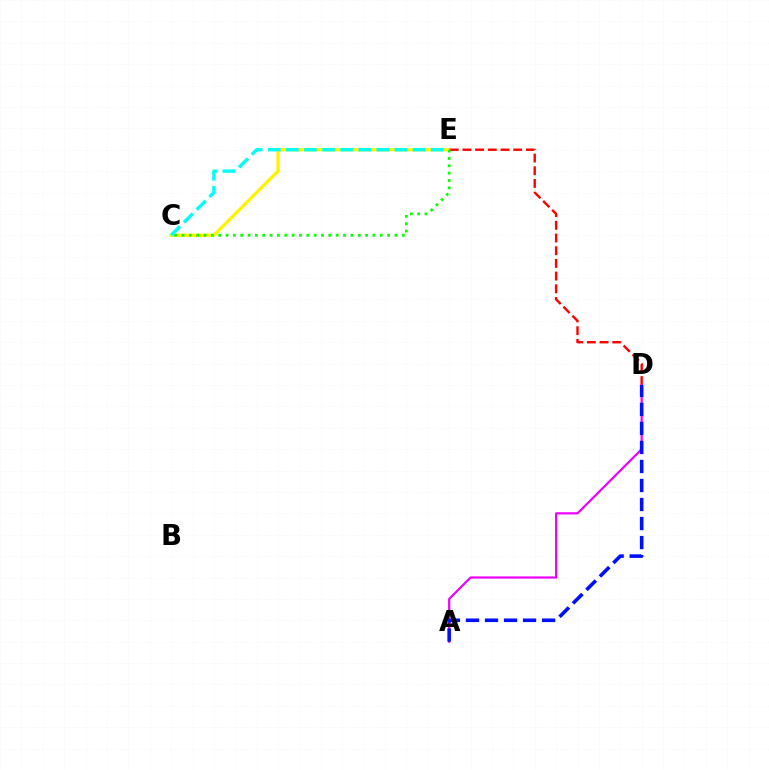{('C', 'E'): [{'color': '#fcf500', 'line_style': 'solid', 'thickness': 2.4}, {'color': '#08ff00', 'line_style': 'dotted', 'thickness': 2.0}, {'color': '#00fff6', 'line_style': 'dashed', 'thickness': 2.46}], ('D', 'E'): [{'color': '#ff0000', 'line_style': 'dashed', 'thickness': 1.72}], ('A', 'D'): [{'color': '#ee00ff', 'line_style': 'solid', 'thickness': 1.58}, {'color': '#0010ff', 'line_style': 'dashed', 'thickness': 2.58}]}